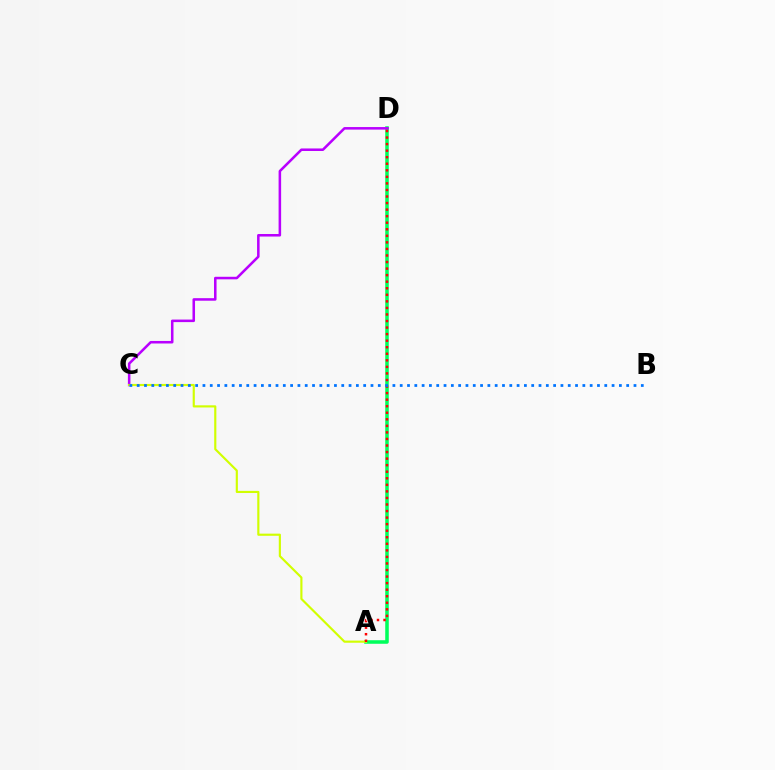{('A', 'D'): [{'color': '#00ff5c', 'line_style': 'solid', 'thickness': 2.55}, {'color': '#ff0000', 'line_style': 'dotted', 'thickness': 1.78}], ('C', 'D'): [{'color': '#b900ff', 'line_style': 'solid', 'thickness': 1.83}], ('A', 'C'): [{'color': '#d1ff00', 'line_style': 'solid', 'thickness': 1.55}], ('B', 'C'): [{'color': '#0074ff', 'line_style': 'dotted', 'thickness': 1.98}]}